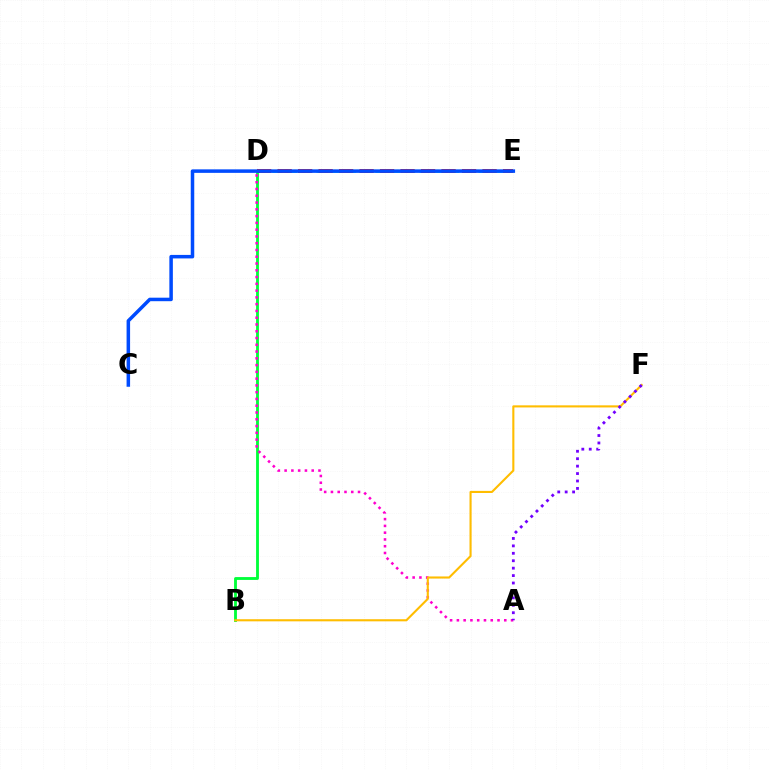{('B', 'D'): [{'color': '#00ff39', 'line_style': 'solid', 'thickness': 2.05}], ('D', 'E'): [{'color': '#00fff6', 'line_style': 'dashed', 'thickness': 2.0}, {'color': '#ff0000', 'line_style': 'dashed', 'thickness': 2.78}, {'color': '#84ff00', 'line_style': 'dotted', 'thickness': 1.55}], ('A', 'D'): [{'color': '#ff00cf', 'line_style': 'dotted', 'thickness': 1.84}], ('B', 'F'): [{'color': '#ffbd00', 'line_style': 'solid', 'thickness': 1.52}], ('A', 'F'): [{'color': '#7200ff', 'line_style': 'dotted', 'thickness': 2.02}], ('C', 'E'): [{'color': '#004bff', 'line_style': 'solid', 'thickness': 2.53}]}